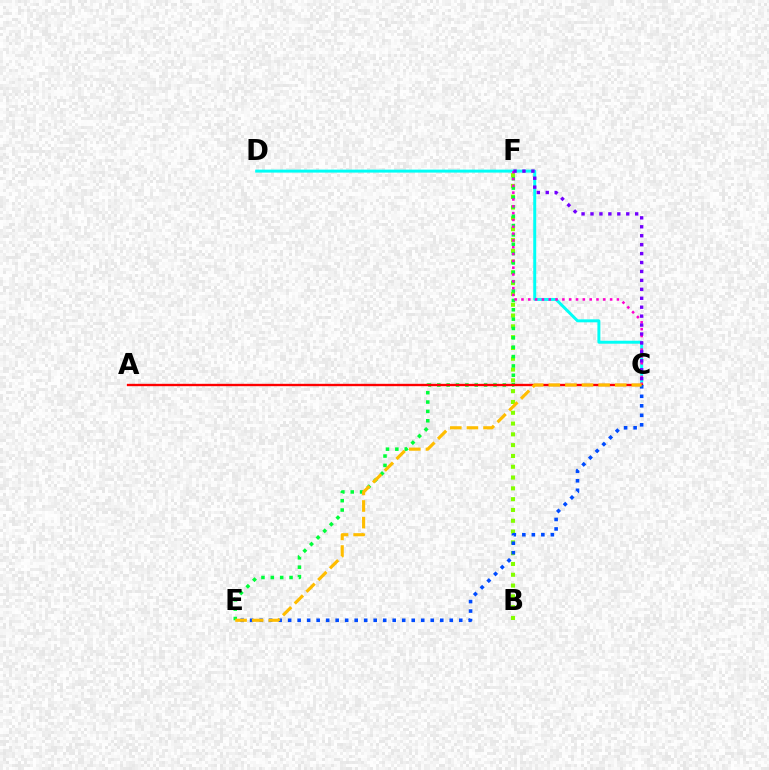{('C', 'D'): [{'color': '#00fff6', 'line_style': 'solid', 'thickness': 2.14}], ('B', 'F'): [{'color': '#84ff00', 'line_style': 'dotted', 'thickness': 2.93}], ('E', 'F'): [{'color': '#00ff39', 'line_style': 'dotted', 'thickness': 2.54}], ('C', 'F'): [{'color': '#ff00cf', 'line_style': 'dotted', 'thickness': 1.85}, {'color': '#7200ff', 'line_style': 'dotted', 'thickness': 2.43}], ('A', 'C'): [{'color': '#ff0000', 'line_style': 'solid', 'thickness': 1.7}], ('C', 'E'): [{'color': '#004bff', 'line_style': 'dotted', 'thickness': 2.58}, {'color': '#ffbd00', 'line_style': 'dashed', 'thickness': 2.26}]}